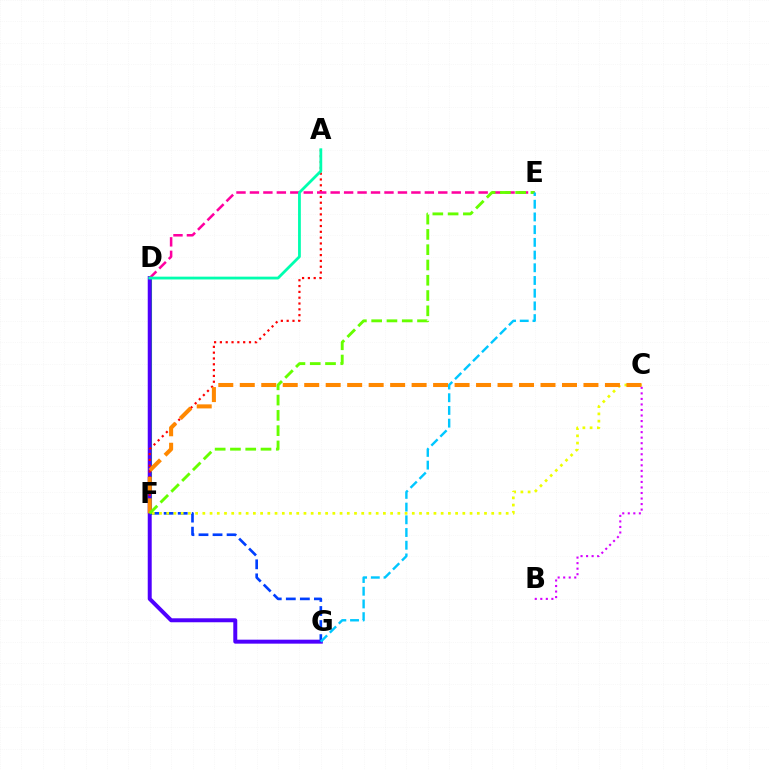{('D', 'F'): [{'color': '#00ff27', 'line_style': 'solid', 'thickness': 2.21}], ('D', 'G'): [{'color': '#4f00ff', 'line_style': 'solid', 'thickness': 2.86}], ('A', 'F'): [{'color': '#ff0000', 'line_style': 'dotted', 'thickness': 1.58}], ('F', 'G'): [{'color': '#003fff', 'line_style': 'dashed', 'thickness': 1.91}], ('C', 'F'): [{'color': '#eeff00', 'line_style': 'dotted', 'thickness': 1.96}, {'color': '#ff8800', 'line_style': 'dashed', 'thickness': 2.92}], ('D', 'E'): [{'color': '#ff00a0', 'line_style': 'dashed', 'thickness': 1.83}], ('B', 'C'): [{'color': '#d600ff', 'line_style': 'dotted', 'thickness': 1.5}], ('A', 'D'): [{'color': '#00ffaf', 'line_style': 'solid', 'thickness': 2.01}], ('E', 'F'): [{'color': '#66ff00', 'line_style': 'dashed', 'thickness': 2.08}], ('E', 'G'): [{'color': '#00c7ff', 'line_style': 'dashed', 'thickness': 1.73}]}